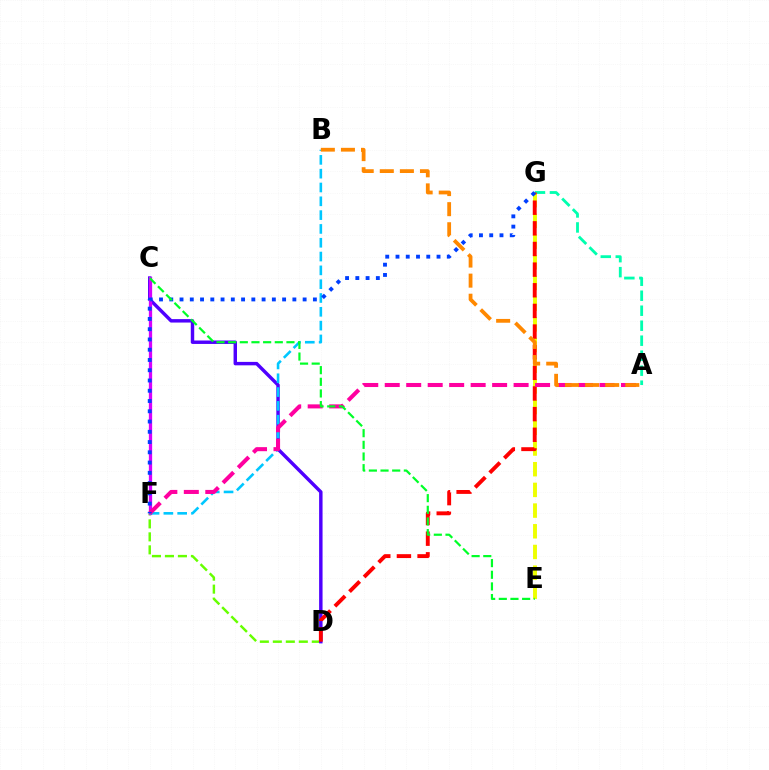{('A', 'G'): [{'color': '#00ffaf', 'line_style': 'dashed', 'thickness': 2.04}], ('D', 'F'): [{'color': '#66ff00', 'line_style': 'dashed', 'thickness': 1.76}], ('C', 'D'): [{'color': '#4f00ff', 'line_style': 'solid', 'thickness': 2.48}], ('C', 'F'): [{'color': '#d600ff', 'line_style': 'solid', 'thickness': 2.37}], ('E', 'G'): [{'color': '#eeff00', 'line_style': 'dashed', 'thickness': 2.81}], ('D', 'G'): [{'color': '#ff0000', 'line_style': 'dashed', 'thickness': 2.8}], ('B', 'F'): [{'color': '#00c7ff', 'line_style': 'dashed', 'thickness': 1.88}], ('A', 'F'): [{'color': '#ff00a0', 'line_style': 'dashed', 'thickness': 2.92}], ('F', 'G'): [{'color': '#003fff', 'line_style': 'dotted', 'thickness': 2.79}], ('A', 'B'): [{'color': '#ff8800', 'line_style': 'dashed', 'thickness': 2.73}], ('C', 'E'): [{'color': '#00ff27', 'line_style': 'dashed', 'thickness': 1.58}]}